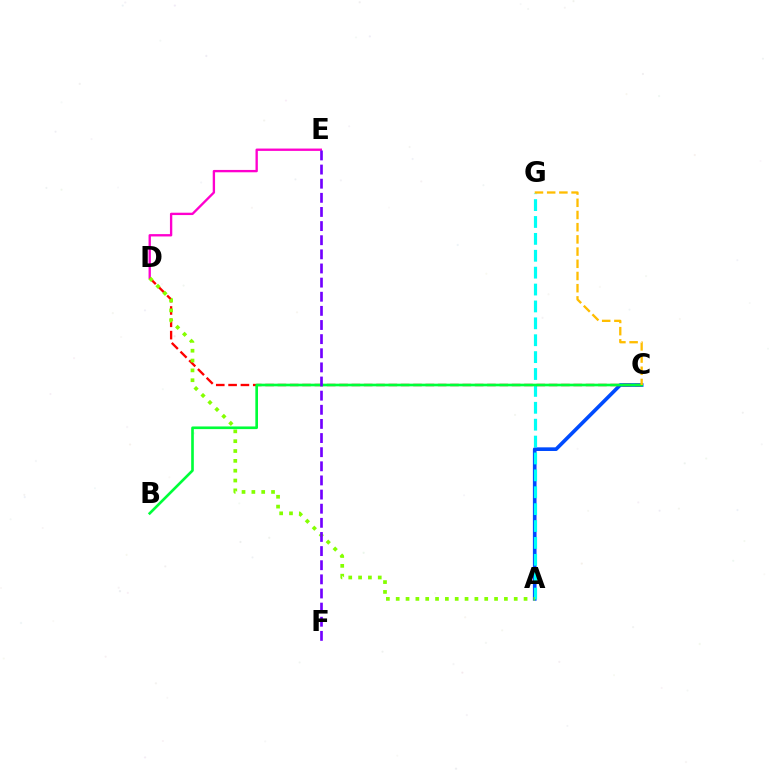{('A', 'C'): [{'color': '#004bff', 'line_style': 'solid', 'thickness': 2.63}], ('A', 'G'): [{'color': '#00fff6', 'line_style': 'dashed', 'thickness': 2.29}], ('D', 'E'): [{'color': '#ff00cf', 'line_style': 'solid', 'thickness': 1.69}], ('C', 'D'): [{'color': '#ff0000', 'line_style': 'dashed', 'thickness': 1.67}], ('A', 'D'): [{'color': '#84ff00', 'line_style': 'dotted', 'thickness': 2.67}], ('B', 'C'): [{'color': '#00ff39', 'line_style': 'solid', 'thickness': 1.91}], ('E', 'F'): [{'color': '#7200ff', 'line_style': 'dashed', 'thickness': 1.92}], ('C', 'G'): [{'color': '#ffbd00', 'line_style': 'dashed', 'thickness': 1.66}]}